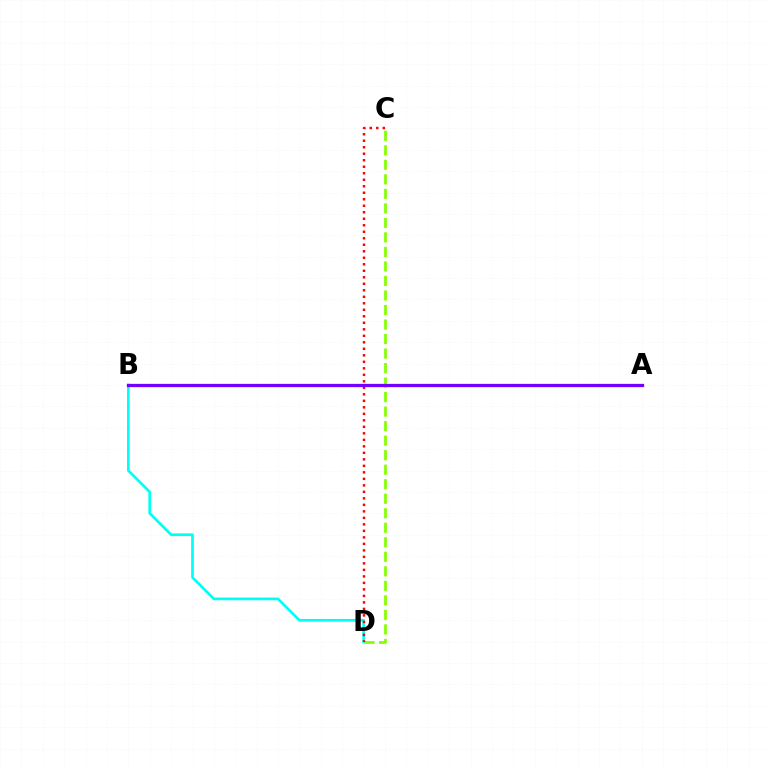{('B', 'D'): [{'color': '#00fff6', 'line_style': 'solid', 'thickness': 1.94}], ('C', 'D'): [{'color': '#84ff00', 'line_style': 'dashed', 'thickness': 1.97}, {'color': '#ff0000', 'line_style': 'dotted', 'thickness': 1.77}], ('A', 'B'): [{'color': '#7200ff', 'line_style': 'solid', 'thickness': 2.35}]}